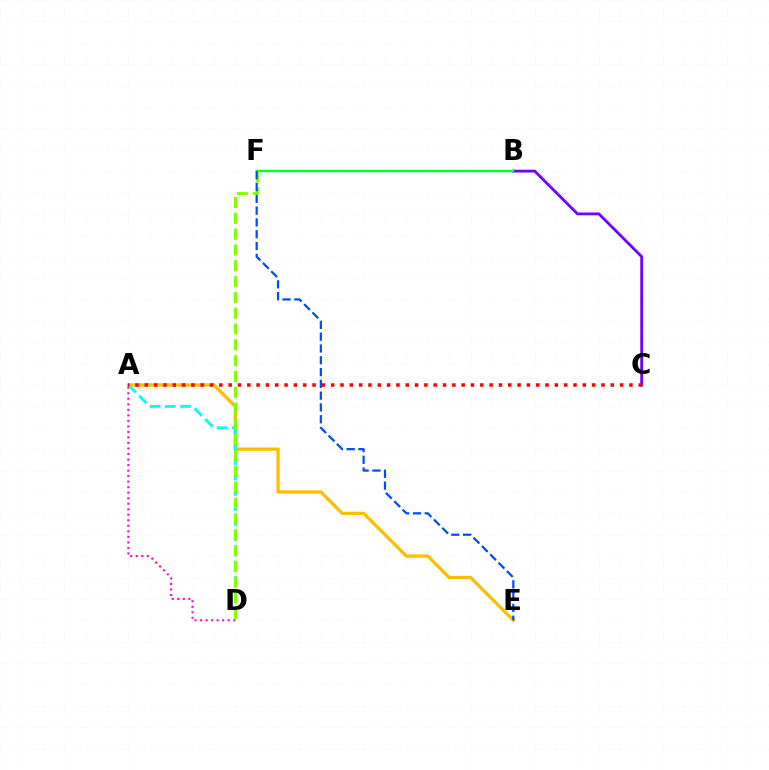{('B', 'C'): [{'color': '#7200ff', 'line_style': 'solid', 'thickness': 2.01}], ('A', 'E'): [{'color': '#ffbd00', 'line_style': 'solid', 'thickness': 2.36}], ('A', 'D'): [{'color': '#ff00cf', 'line_style': 'dotted', 'thickness': 1.5}, {'color': '#00fff6', 'line_style': 'dashed', 'thickness': 2.06}], ('B', 'F'): [{'color': '#00ff39', 'line_style': 'solid', 'thickness': 1.76}], ('D', 'F'): [{'color': '#84ff00', 'line_style': 'dashed', 'thickness': 2.15}], ('E', 'F'): [{'color': '#004bff', 'line_style': 'dashed', 'thickness': 1.6}], ('A', 'C'): [{'color': '#ff0000', 'line_style': 'dotted', 'thickness': 2.53}]}